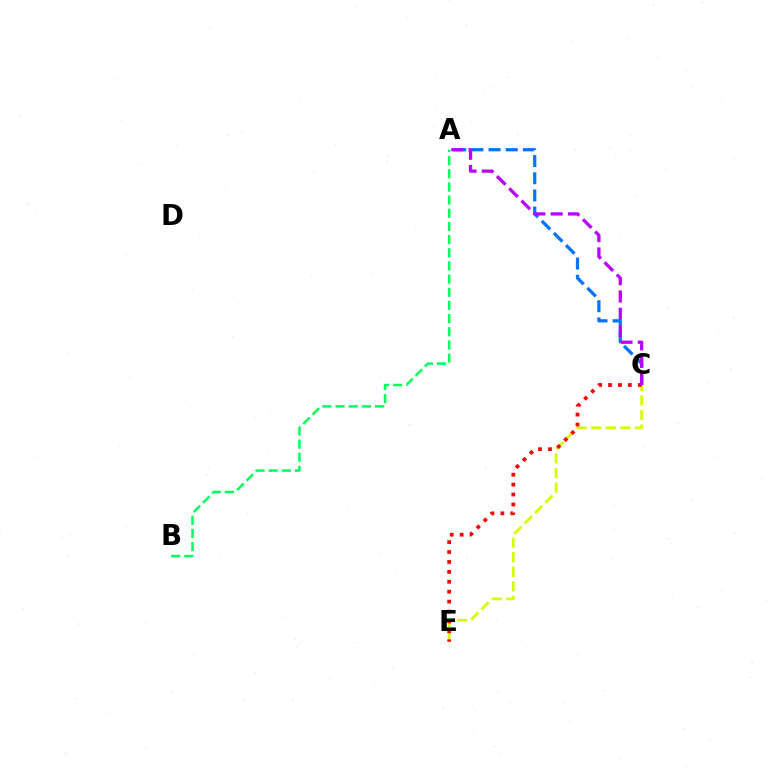{('C', 'E'): [{'color': '#d1ff00', 'line_style': 'dashed', 'thickness': 1.98}, {'color': '#ff0000', 'line_style': 'dotted', 'thickness': 2.7}], ('A', 'C'): [{'color': '#0074ff', 'line_style': 'dashed', 'thickness': 2.33}, {'color': '#b900ff', 'line_style': 'dashed', 'thickness': 2.35}], ('A', 'B'): [{'color': '#00ff5c', 'line_style': 'dashed', 'thickness': 1.79}]}